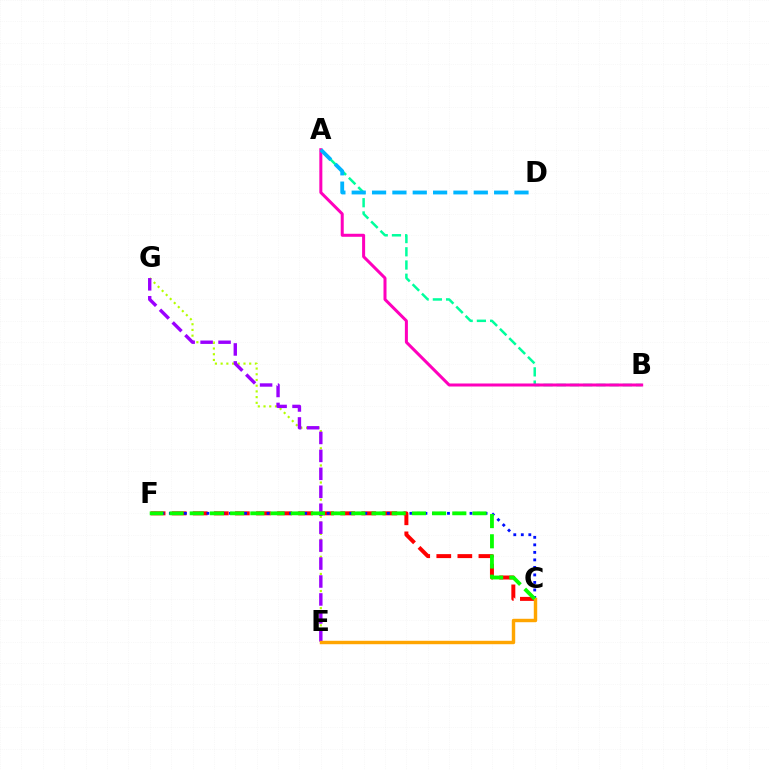{('C', 'F'): [{'color': '#ff0000', 'line_style': 'dashed', 'thickness': 2.86}, {'color': '#0010ff', 'line_style': 'dotted', 'thickness': 2.04}, {'color': '#08ff00', 'line_style': 'dashed', 'thickness': 2.74}], ('E', 'G'): [{'color': '#b3ff00', 'line_style': 'dotted', 'thickness': 1.55}, {'color': '#9b00ff', 'line_style': 'dashed', 'thickness': 2.44}], ('A', 'B'): [{'color': '#00ff9d', 'line_style': 'dashed', 'thickness': 1.8}, {'color': '#ff00bd', 'line_style': 'solid', 'thickness': 2.17}], ('C', 'E'): [{'color': '#ffa500', 'line_style': 'solid', 'thickness': 2.46}], ('A', 'D'): [{'color': '#00b5ff', 'line_style': 'dashed', 'thickness': 2.76}]}